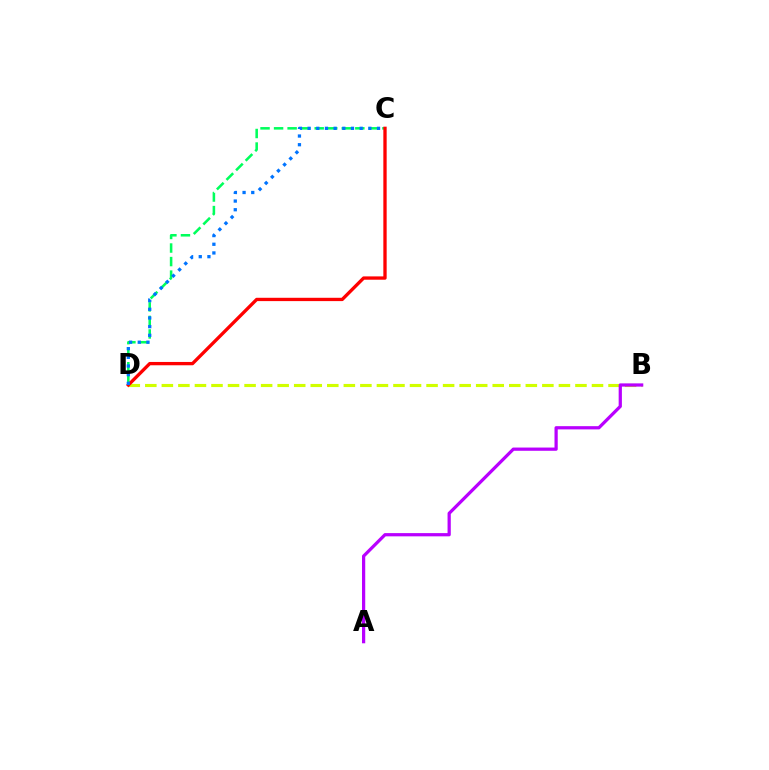{('C', 'D'): [{'color': '#00ff5c', 'line_style': 'dashed', 'thickness': 1.84}, {'color': '#ff0000', 'line_style': 'solid', 'thickness': 2.39}, {'color': '#0074ff', 'line_style': 'dotted', 'thickness': 2.36}], ('B', 'D'): [{'color': '#d1ff00', 'line_style': 'dashed', 'thickness': 2.25}], ('A', 'B'): [{'color': '#b900ff', 'line_style': 'solid', 'thickness': 2.33}]}